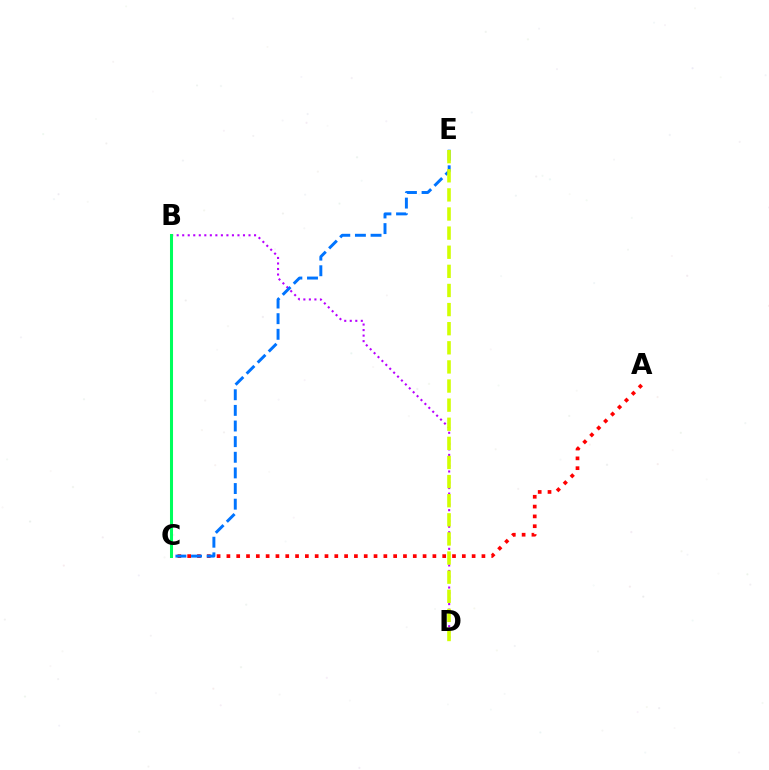{('A', 'C'): [{'color': '#ff0000', 'line_style': 'dotted', 'thickness': 2.67}], ('B', 'D'): [{'color': '#b900ff', 'line_style': 'dotted', 'thickness': 1.5}], ('C', 'E'): [{'color': '#0074ff', 'line_style': 'dashed', 'thickness': 2.12}], ('D', 'E'): [{'color': '#d1ff00', 'line_style': 'dashed', 'thickness': 2.6}], ('B', 'C'): [{'color': '#00ff5c', 'line_style': 'solid', 'thickness': 2.19}]}